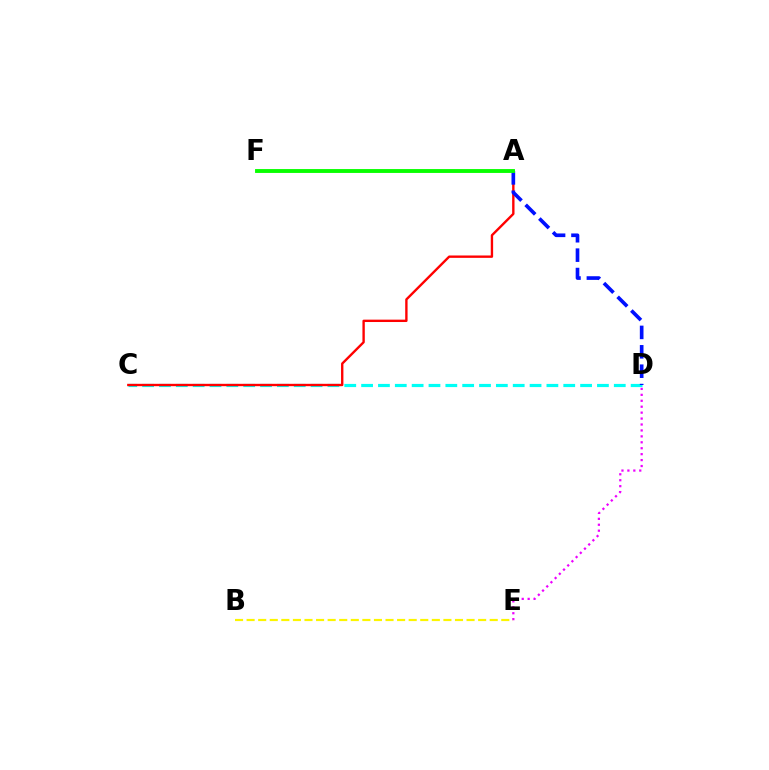{('C', 'D'): [{'color': '#00fff6', 'line_style': 'dashed', 'thickness': 2.29}], ('A', 'C'): [{'color': '#ff0000', 'line_style': 'solid', 'thickness': 1.71}], ('A', 'D'): [{'color': '#0010ff', 'line_style': 'dashed', 'thickness': 2.63}], ('A', 'F'): [{'color': '#08ff00', 'line_style': 'solid', 'thickness': 2.79}], ('D', 'E'): [{'color': '#ee00ff', 'line_style': 'dotted', 'thickness': 1.61}], ('B', 'E'): [{'color': '#fcf500', 'line_style': 'dashed', 'thickness': 1.57}]}